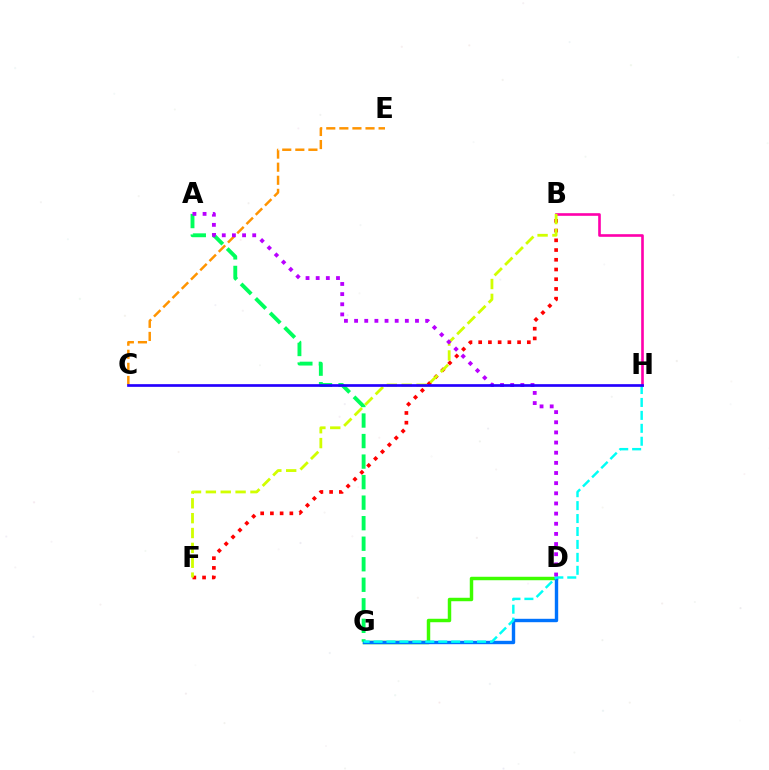{('D', 'G'): [{'color': '#3dff00', 'line_style': 'solid', 'thickness': 2.49}, {'color': '#0074ff', 'line_style': 'solid', 'thickness': 2.44}], ('B', 'H'): [{'color': '#ff00ac', 'line_style': 'solid', 'thickness': 1.9}], ('B', 'F'): [{'color': '#ff0000', 'line_style': 'dotted', 'thickness': 2.64}, {'color': '#d1ff00', 'line_style': 'dashed', 'thickness': 2.02}], ('A', 'G'): [{'color': '#00ff5c', 'line_style': 'dashed', 'thickness': 2.79}], ('G', 'H'): [{'color': '#00fff6', 'line_style': 'dashed', 'thickness': 1.76}], ('C', 'E'): [{'color': '#ff9400', 'line_style': 'dashed', 'thickness': 1.78}], ('A', 'D'): [{'color': '#b900ff', 'line_style': 'dotted', 'thickness': 2.76}], ('C', 'H'): [{'color': '#2500ff', 'line_style': 'solid', 'thickness': 1.93}]}